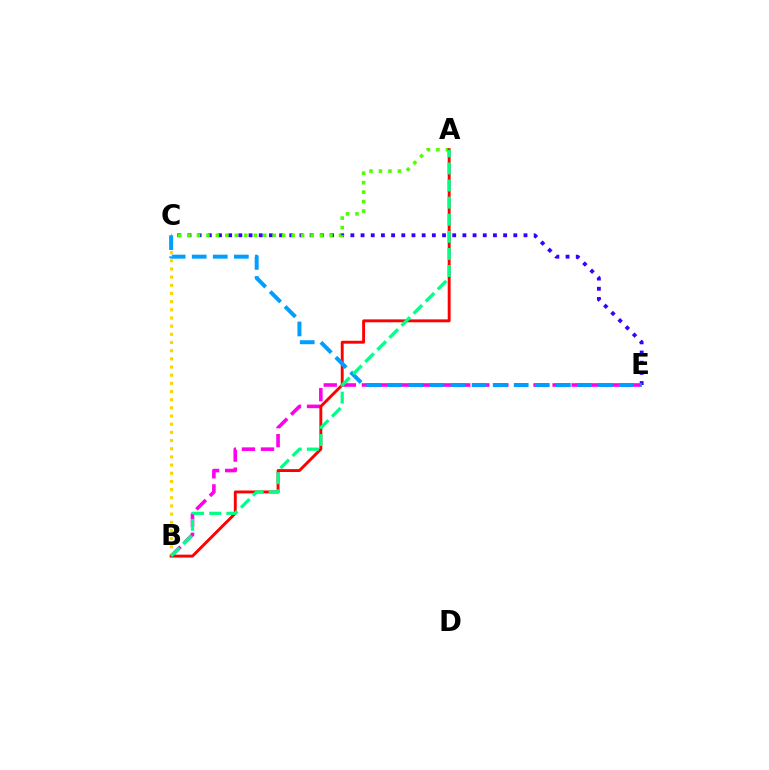{('C', 'E'): [{'color': '#3700ff', 'line_style': 'dotted', 'thickness': 2.77}, {'color': '#009eff', 'line_style': 'dashed', 'thickness': 2.86}], ('B', 'E'): [{'color': '#ff00ed', 'line_style': 'dashed', 'thickness': 2.59}], ('A', 'C'): [{'color': '#4fff00', 'line_style': 'dotted', 'thickness': 2.57}], ('B', 'C'): [{'color': '#ffd500', 'line_style': 'dotted', 'thickness': 2.22}], ('A', 'B'): [{'color': '#ff0000', 'line_style': 'solid', 'thickness': 2.09}, {'color': '#00ff86', 'line_style': 'dashed', 'thickness': 2.32}]}